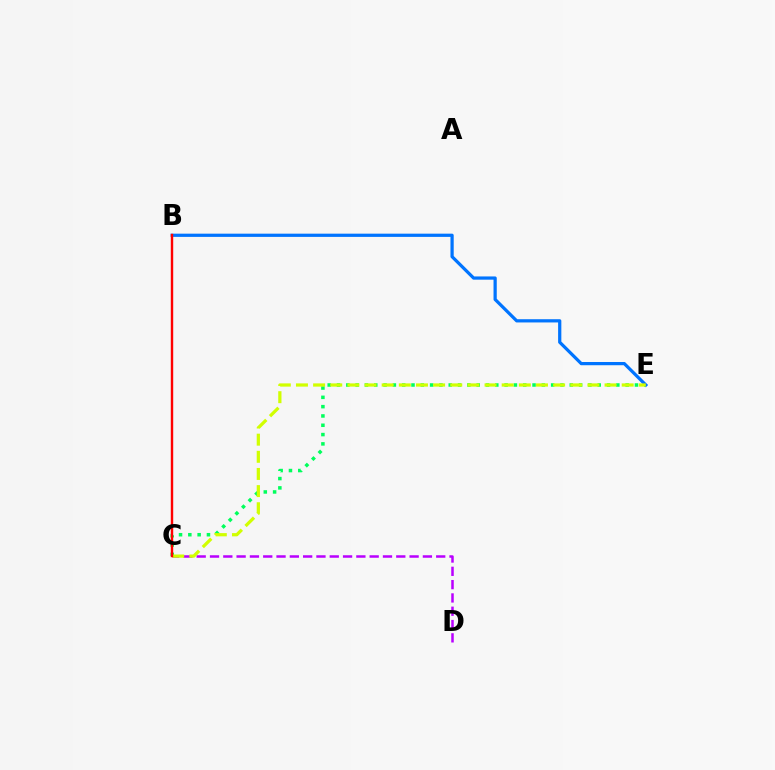{('C', 'E'): [{'color': '#00ff5c', 'line_style': 'dotted', 'thickness': 2.53}, {'color': '#d1ff00', 'line_style': 'dashed', 'thickness': 2.33}], ('B', 'E'): [{'color': '#0074ff', 'line_style': 'solid', 'thickness': 2.32}], ('C', 'D'): [{'color': '#b900ff', 'line_style': 'dashed', 'thickness': 1.81}], ('B', 'C'): [{'color': '#ff0000', 'line_style': 'solid', 'thickness': 1.73}]}